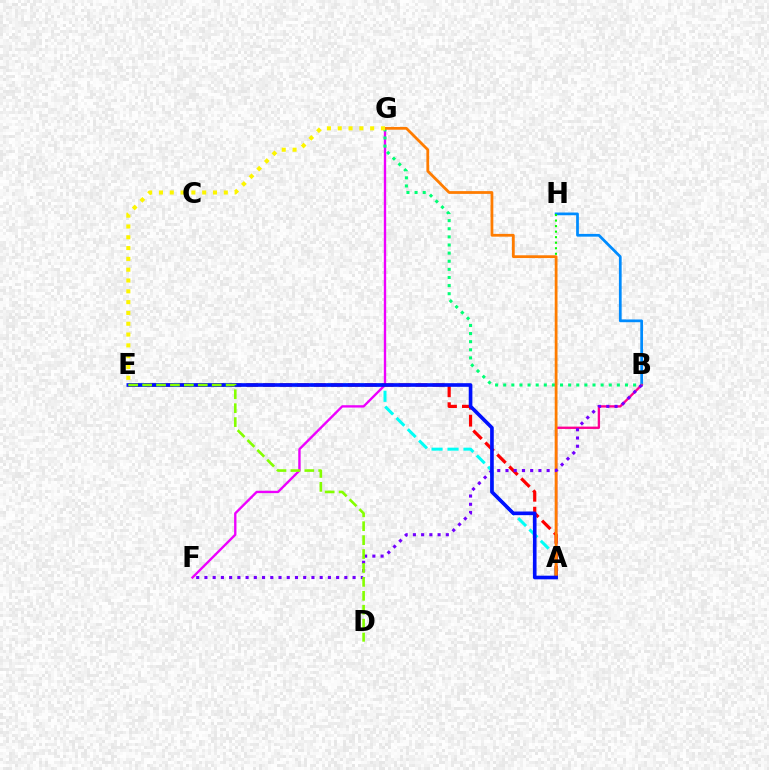{('B', 'H'): [{'color': '#008cff', 'line_style': 'solid', 'thickness': 1.97}], ('F', 'G'): [{'color': '#ee00ff', 'line_style': 'solid', 'thickness': 1.7}], ('A', 'B'): [{'color': '#ff0094', 'line_style': 'solid', 'thickness': 1.69}], ('A', 'E'): [{'color': '#00fff6', 'line_style': 'dashed', 'thickness': 2.17}, {'color': '#ff0000', 'line_style': 'dashed', 'thickness': 2.3}, {'color': '#0010ff', 'line_style': 'solid', 'thickness': 2.62}], ('A', 'H'): [{'color': '#08ff00', 'line_style': 'dotted', 'thickness': 1.5}], ('B', 'G'): [{'color': '#00ff74', 'line_style': 'dotted', 'thickness': 2.21}], ('A', 'G'): [{'color': '#ff7c00', 'line_style': 'solid', 'thickness': 2.0}], ('E', 'G'): [{'color': '#fcf500', 'line_style': 'dotted', 'thickness': 2.94}], ('B', 'F'): [{'color': '#7200ff', 'line_style': 'dotted', 'thickness': 2.24}], ('D', 'E'): [{'color': '#84ff00', 'line_style': 'dashed', 'thickness': 1.89}]}